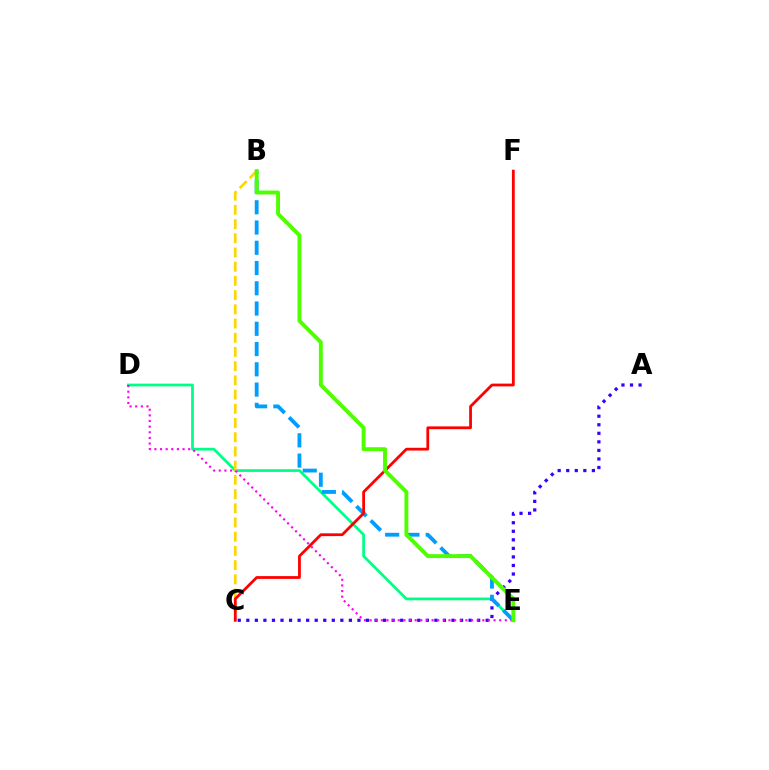{('D', 'E'): [{'color': '#00ff86', 'line_style': 'solid', 'thickness': 1.99}, {'color': '#ff00ed', 'line_style': 'dotted', 'thickness': 1.53}], ('A', 'C'): [{'color': '#3700ff', 'line_style': 'dotted', 'thickness': 2.32}], ('B', 'E'): [{'color': '#009eff', 'line_style': 'dashed', 'thickness': 2.75}, {'color': '#4fff00', 'line_style': 'solid', 'thickness': 2.81}], ('B', 'C'): [{'color': '#ffd500', 'line_style': 'dashed', 'thickness': 1.93}], ('C', 'F'): [{'color': '#ff0000', 'line_style': 'solid', 'thickness': 2.0}]}